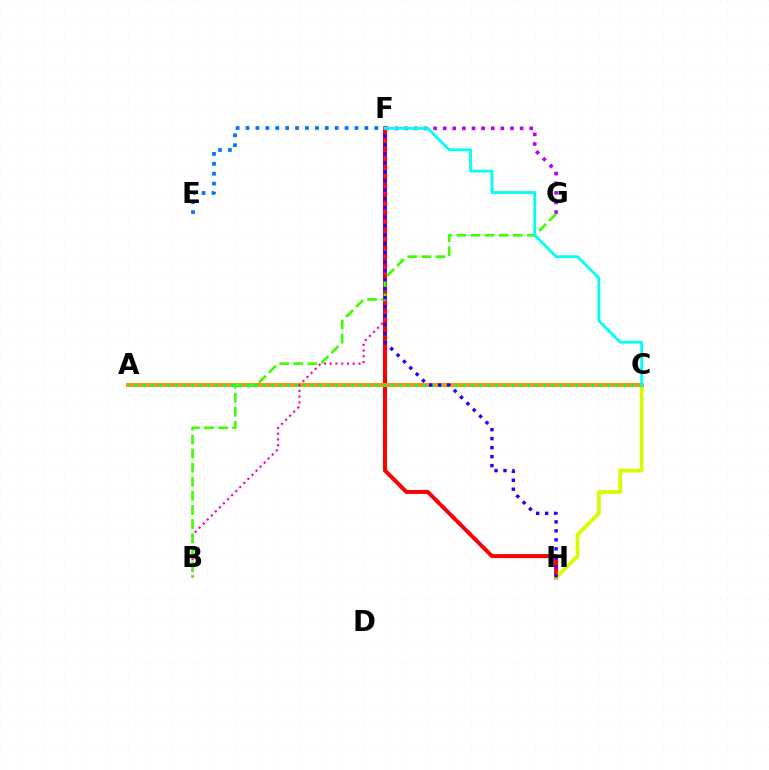{('F', 'H'): [{'color': '#ff0000', 'line_style': 'solid', 'thickness': 2.88}, {'color': '#2500ff', 'line_style': 'dotted', 'thickness': 2.44}], ('F', 'G'): [{'color': '#b900ff', 'line_style': 'dotted', 'thickness': 2.61}], ('C', 'H'): [{'color': '#d1ff00', 'line_style': 'solid', 'thickness': 2.69}], ('A', 'C'): [{'color': '#ff9400', 'line_style': 'solid', 'thickness': 2.87}, {'color': '#00ff5c', 'line_style': 'dotted', 'thickness': 2.18}], ('B', 'F'): [{'color': '#ff00ac', 'line_style': 'dotted', 'thickness': 1.56}], ('B', 'G'): [{'color': '#3dff00', 'line_style': 'dashed', 'thickness': 1.92}], ('E', 'F'): [{'color': '#0074ff', 'line_style': 'dotted', 'thickness': 2.69}], ('C', 'F'): [{'color': '#00fff6', 'line_style': 'solid', 'thickness': 2.02}]}